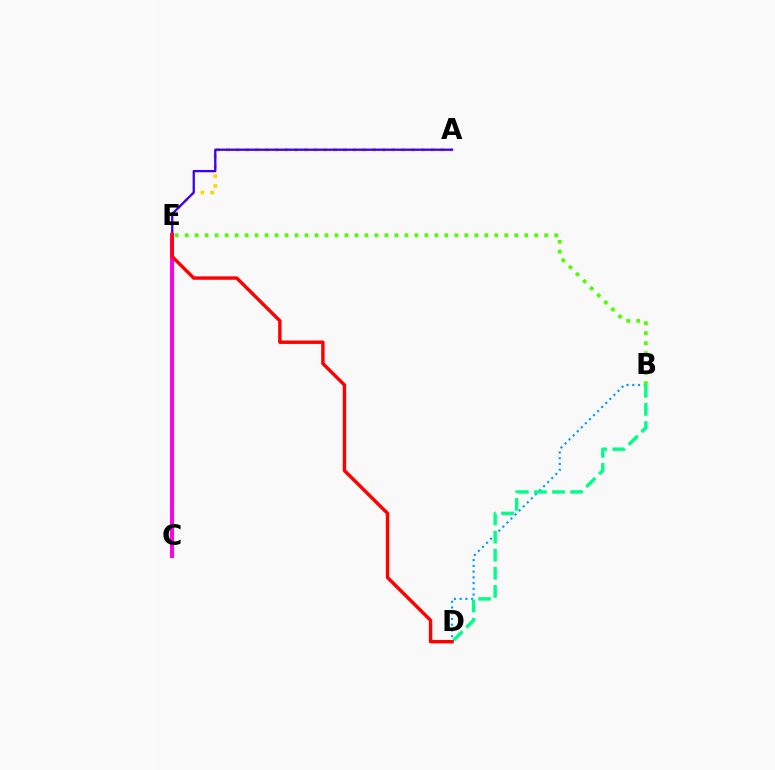{('B', 'D'): [{'color': '#009eff', 'line_style': 'dotted', 'thickness': 1.56}, {'color': '#00ff86', 'line_style': 'dashed', 'thickness': 2.46}], ('A', 'E'): [{'color': '#ffd500', 'line_style': 'dotted', 'thickness': 2.65}, {'color': '#3700ff', 'line_style': 'solid', 'thickness': 1.64}], ('C', 'E'): [{'color': '#ff00ed', 'line_style': 'solid', 'thickness': 2.91}], ('D', 'E'): [{'color': '#ff0000', 'line_style': 'solid', 'thickness': 2.45}], ('B', 'E'): [{'color': '#4fff00', 'line_style': 'dotted', 'thickness': 2.71}]}